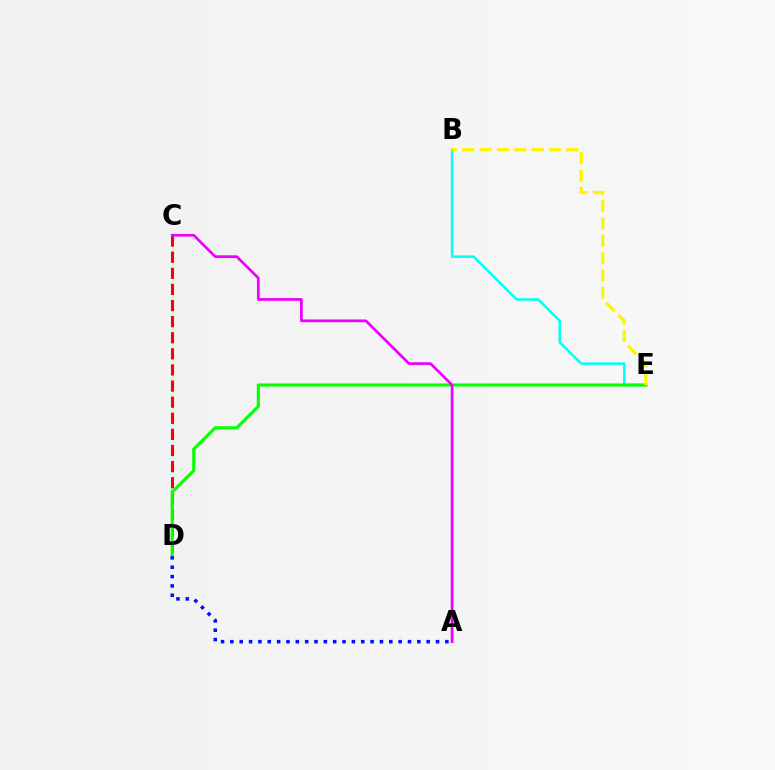{('C', 'D'): [{'color': '#ff0000', 'line_style': 'dashed', 'thickness': 2.19}], ('B', 'E'): [{'color': '#00fff6', 'line_style': 'solid', 'thickness': 1.8}, {'color': '#fcf500', 'line_style': 'dashed', 'thickness': 2.36}], ('D', 'E'): [{'color': '#08ff00', 'line_style': 'solid', 'thickness': 2.24}], ('A', 'C'): [{'color': '#ee00ff', 'line_style': 'solid', 'thickness': 1.97}], ('A', 'D'): [{'color': '#0010ff', 'line_style': 'dotted', 'thickness': 2.54}]}